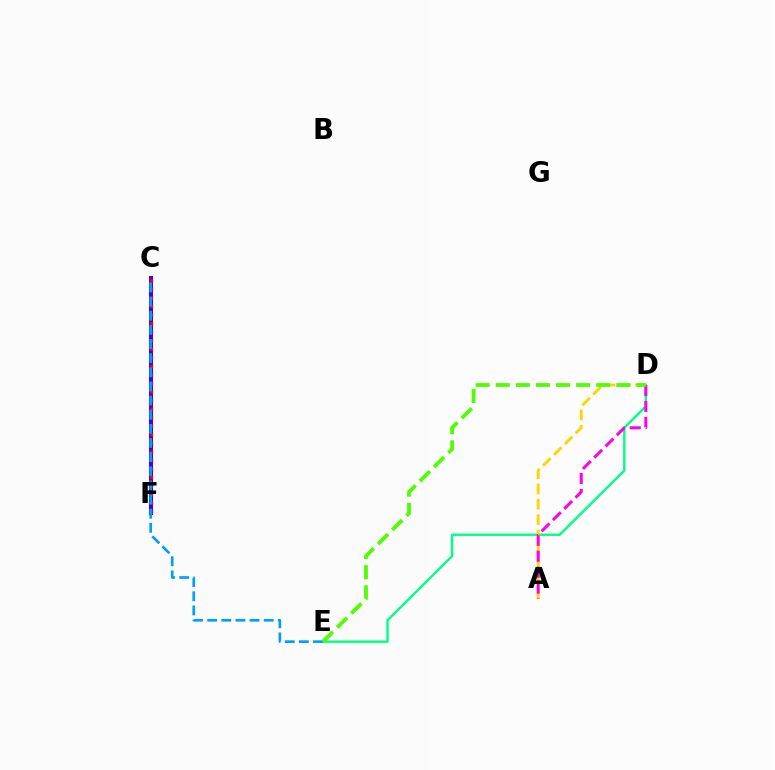{('C', 'F'): [{'color': '#3700ff', 'line_style': 'solid', 'thickness': 2.9}, {'color': '#ff0000', 'line_style': 'dotted', 'thickness': 2.33}], ('D', 'E'): [{'color': '#00ff86', 'line_style': 'solid', 'thickness': 1.73}, {'color': '#4fff00', 'line_style': 'dashed', 'thickness': 2.73}], ('A', 'D'): [{'color': '#ffd500', 'line_style': 'dashed', 'thickness': 2.08}, {'color': '#ff00ed', 'line_style': 'dashed', 'thickness': 2.16}], ('C', 'E'): [{'color': '#009eff', 'line_style': 'dashed', 'thickness': 1.92}]}